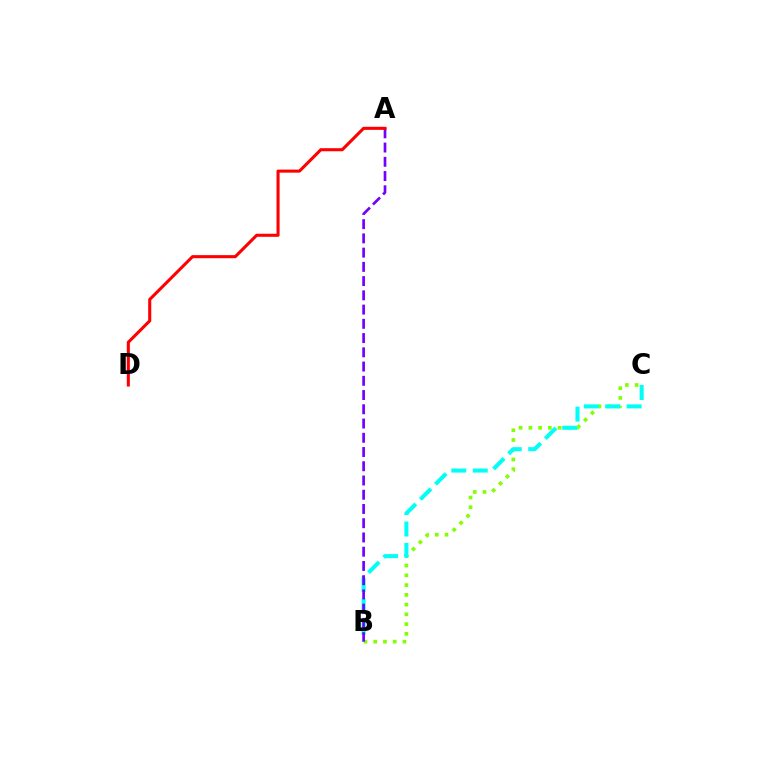{('B', 'C'): [{'color': '#84ff00', 'line_style': 'dotted', 'thickness': 2.65}, {'color': '#00fff6', 'line_style': 'dashed', 'thickness': 2.91}], ('A', 'B'): [{'color': '#7200ff', 'line_style': 'dashed', 'thickness': 1.93}], ('A', 'D'): [{'color': '#ff0000', 'line_style': 'solid', 'thickness': 2.21}]}